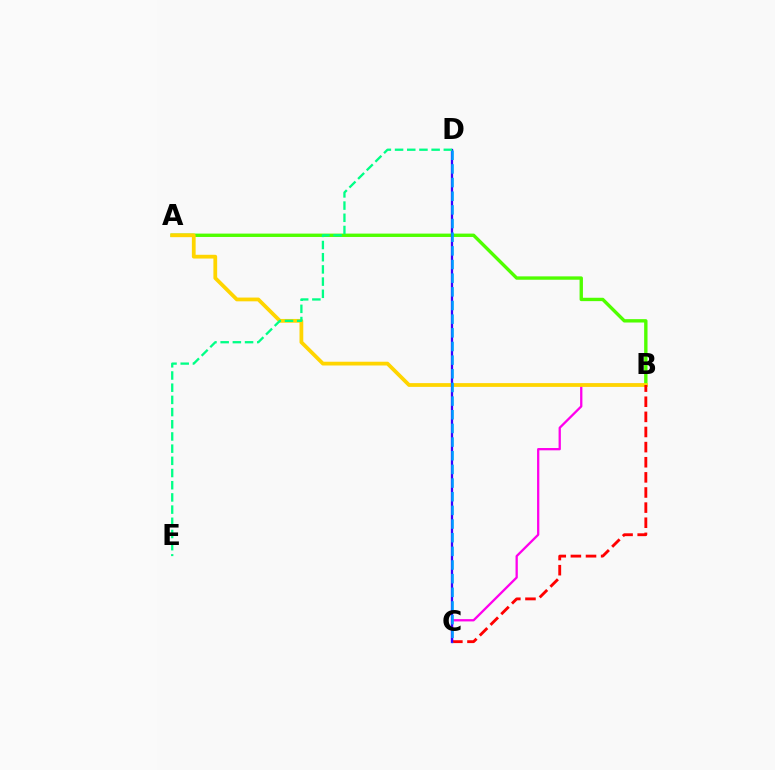{('B', 'C'): [{'color': '#ff00ed', 'line_style': 'solid', 'thickness': 1.65}, {'color': '#ff0000', 'line_style': 'dashed', 'thickness': 2.05}], ('A', 'B'): [{'color': '#4fff00', 'line_style': 'solid', 'thickness': 2.43}, {'color': '#ffd500', 'line_style': 'solid', 'thickness': 2.71}], ('C', 'D'): [{'color': '#3700ff', 'line_style': 'solid', 'thickness': 1.63}, {'color': '#009eff', 'line_style': 'dashed', 'thickness': 1.86}], ('D', 'E'): [{'color': '#00ff86', 'line_style': 'dashed', 'thickness': 1.66}]}